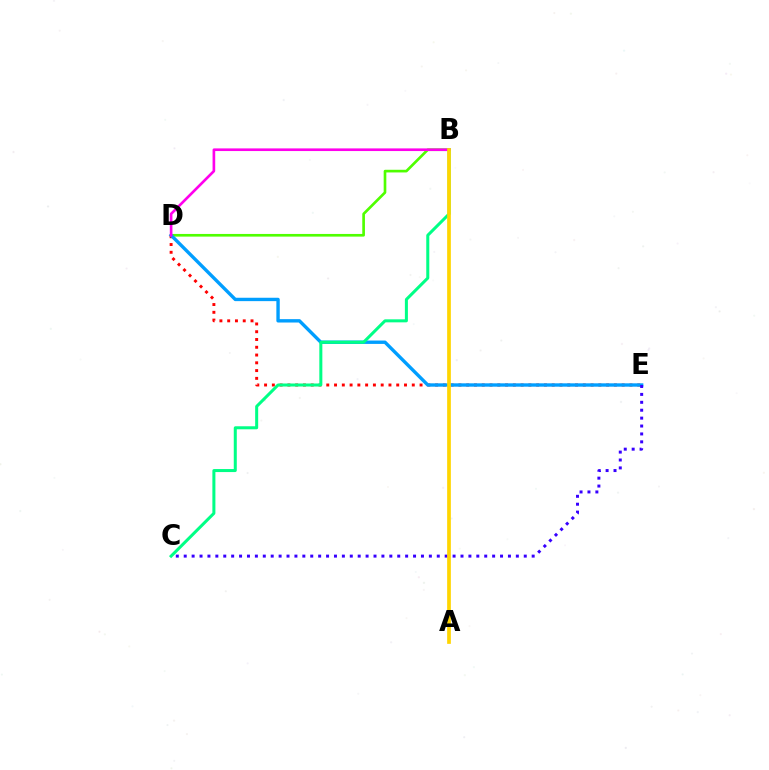{('B', 'D'): [{'color': '#4fff00', 'line_style': 'solid', 'thickness': 1.92}, {'color': '#ff00ed', 'line_style': 'solid', 'thickness': 1.9}], ('D', 'E'): [{'color': '#ff0000', 'line_style': 'dotted', 'thickness': 2.11}, {'color': '#009eff', 'line_style': 'solid', 'thickness': 2.43}], ('C', 'E'): [{'color': '#3700ff', 'line_style': 'dotted', 'thickness': 2.15}], ('B', 'C'): [{'color': '#00ff86', 'line_style': 'solid', 'thickness': 2.18}], ('A', 'B'): [{'color': '#ffd500', 'line_style': 'solid', 'thickness': 2.67}]}